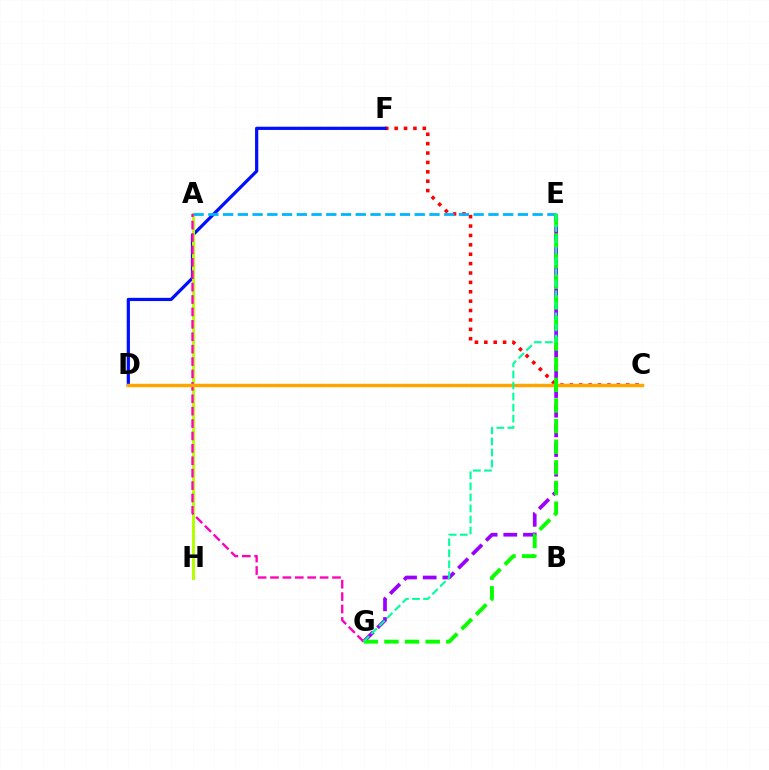{('C', 'F'): [{'color': '#ff0000', 'line_style': 'dotted', 'thickness': 2.55}], ('D', 'F'): [{'color': '#0010ff', 'line_style': 'solid', 'thickness': 2.32}], ('E', 'G'): [{'color': '#9b00ff', 'line_style': 'dashed', 'thickness': 2.67}, {'color': '#08ff00', 'line_style': 'dashed', 'thickness': 2.8}, {'color': '#00ff9d', 'line_style': 'dashed', 'thickness': 1.5}], ('A', 'H'): [{'color': '#b3ff00', 'line_style': 'solid', 'thickness': 2.14}], ('A', 'E'): [{'color': '#00b5ff', 'line_style': 'dashed', 'thickness': 2.0}], ('A', 'G'): [{'color': '#ff00bd', 'line_style': 'dashed', 'thickness': 1.68}], ('C', 'D'): [{'color': '#ffa500', 'line_style': 'solid', 'thickness': 2.47}]}